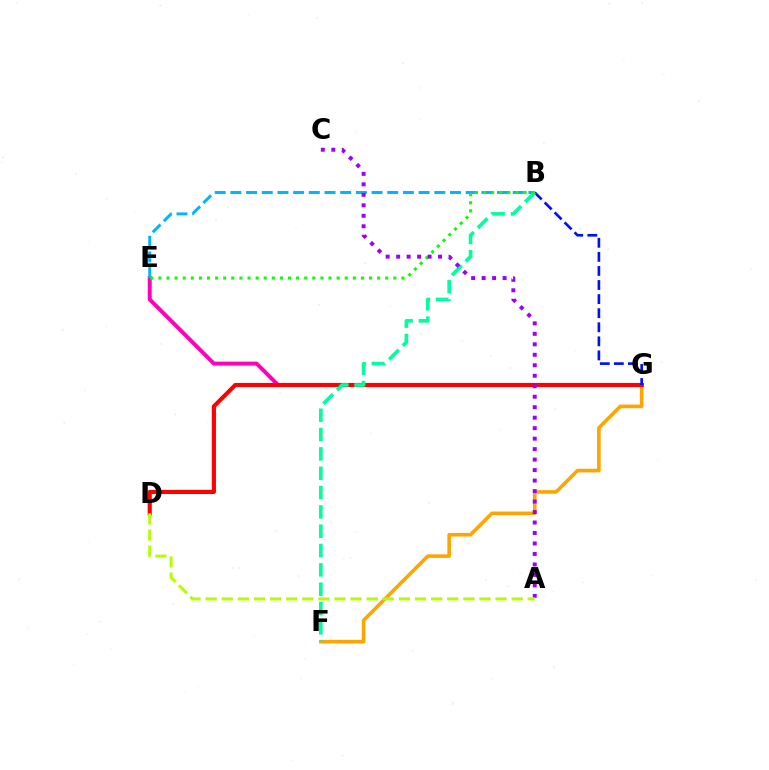{('F', 'G'): [{'color': '#ffa500', 'line_style': 'solid', 'thickness': 2.6}], ('E', 'G'): [{'color': '#ff00bd', 'line_style': 'solid', 'thickness': 2.86}], ('D', 'G'): [{'color': '#ff0000', 'line_style': 'solid', 'thickness': 2.98}], ('B', 'G'): [{'color': '#0010ff', 'line_style': 'dashed', 'thickness': 1.91}], ('B', 'E'): [{'color': '#00b5ff', 'line_style': 'dashed', 'thickness': 2.13}, {'color': '#08ff00', 'line_style': 'dotted', 'thickness': 2.2}], ('B', 'F'): [{'color': '#00ff9d', 'line_style': 'dashed', 'thickness': 2.63}], ('A', 'C'): [{'color': '#9b00ff', 'line_style': 'dotted', 'thickness': 2.85}], ('A', 'D'): [{'color': '#b3ff00', 'line_style': 'dashed', 'thickness': 2.19}]}